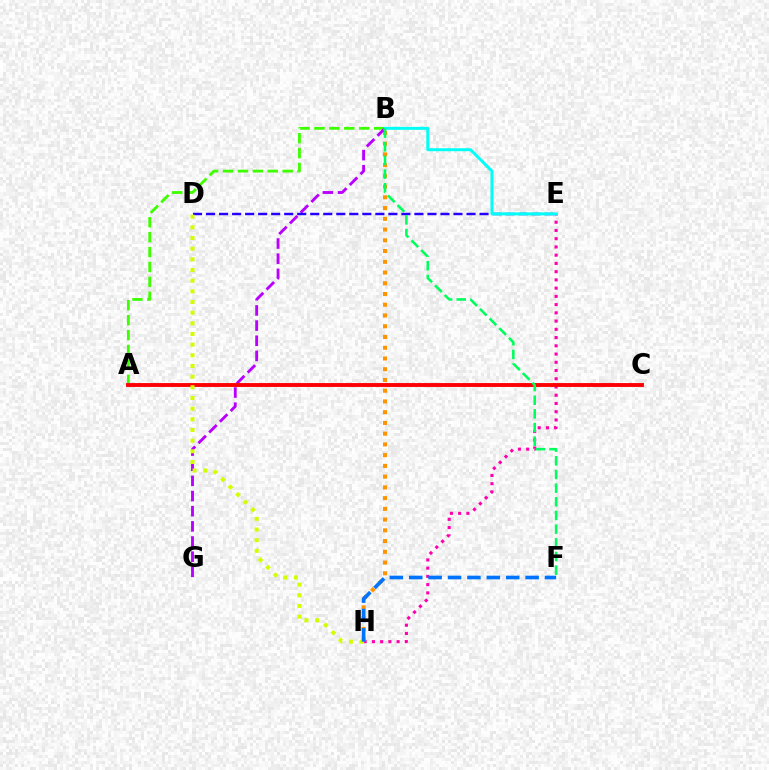{('E', 'H'): [{'color': '#ff00ac', 'line_style': 'dotted', 'thickness': 2.24}], ('A', 'B'): [{'color': '#3dff00', 'line_style': 'dashed', 'thickness': 2.03}], ('B', 'H'): [{'color': '#ff9400', 'line_style': 'dotted', 'thickness': 2.92}], ('B', 'G'): [{'color': '#b900ff', 'line_style': 'dashed', 'thickness': 2.06}], ('D', 'E'): [{'color': '#2500ff', 'line_style': 'dashed', 'thickness': 1.77}], ('A', 'C'): [{'color': '#ff0000', 'line_style': 'solid', 'thickness': 2.79}], ('B', 'E'): [{'color': '#00fff6', 'line_style': 'solid', 'thickness': 2.14}], ('D', 'H'): [{'color': '#d1ff00', 'line_style': 'dotted', 'thickness': 2.9}], ('B', 'F'): [{'color': '#00ff5c', 'line_style': 'dashed', 'thickness': 1.86}], ('F', 'H'): [{'color': '#0074ff', 'line_style': 'dashed', 'thickness': 2.64}]}